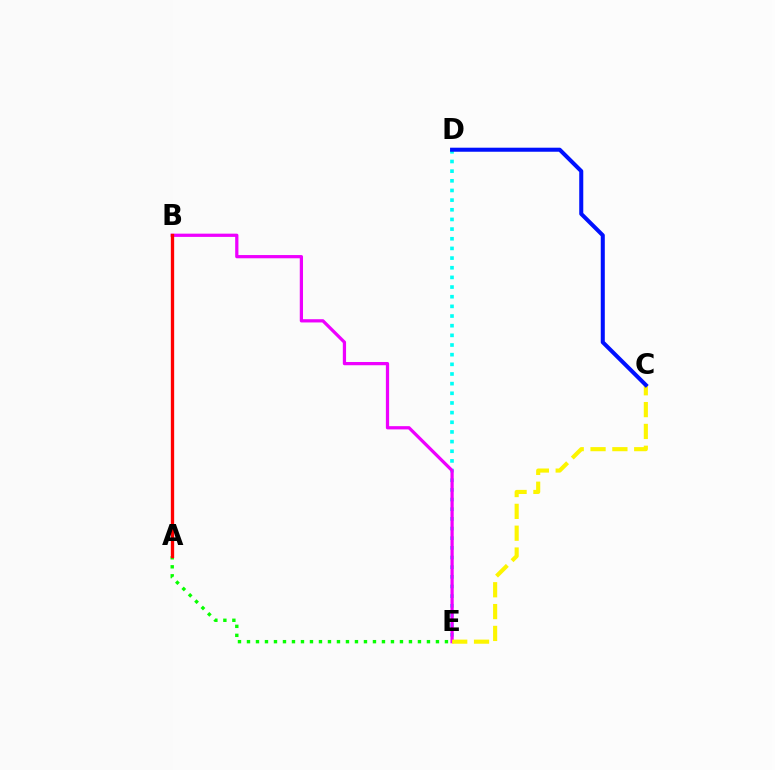{('D', 'E'): [{'color': '#00fff6', 'line_style': 'dotted', 'thickness': 2.62}], ('A', 'E'): [{'color': '#08ff00', 'line_style': 'dotted', 'thickness': 2.44}], ('B', 'E'): [{'color': '#ee00ff', 'line_style': 'solid', 'thickness': 2.33}], ('A', 'B'): [{'color': '#ff0000', 'line_style': 'solid', 'thickness': 2.39}], ('C', 'E'): [{'color': '#fcf500', 'line_style': 'dashed', 'thickness': 2.97}], ('C', 'D'): [{'color': '#0010ff', 'line_style': 'solid', 'thickness': 2.91}]}